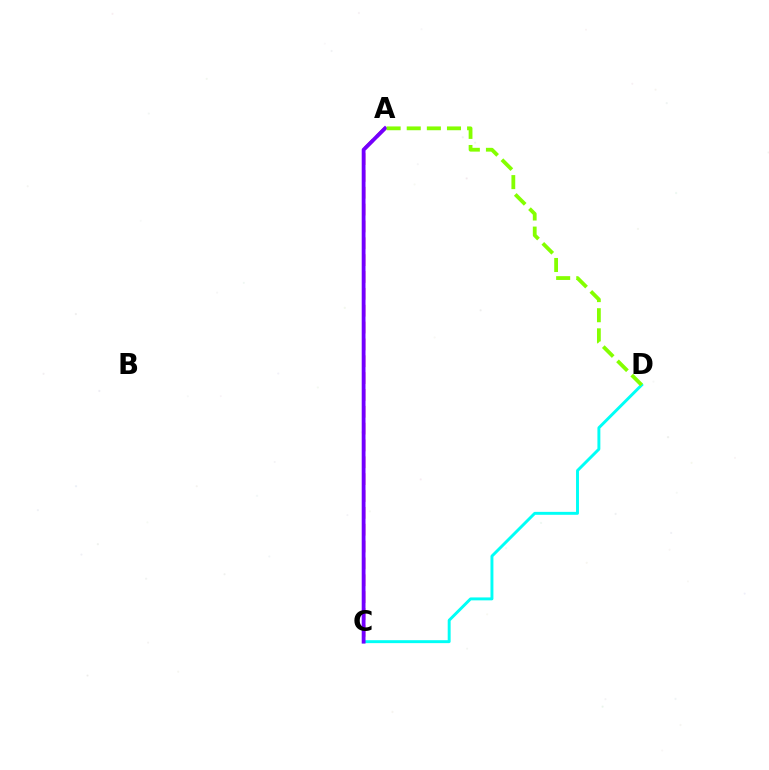{('C', 'D'): [{'color': '#00fff6', 'line_style': 'solid', 'thickness': 2.11}], ('A', 'C'): [{'color': '#ff0000', 'line_style': 'dashed', 'thickness': 2.29}, {'color': '#7200ff', 'line_style': 'solid', 'thickness': 2.74}], ('A', 'D'): [{'color': '#84ff00', 'line_style': 'dashed', 'thickness': 2.73}]}